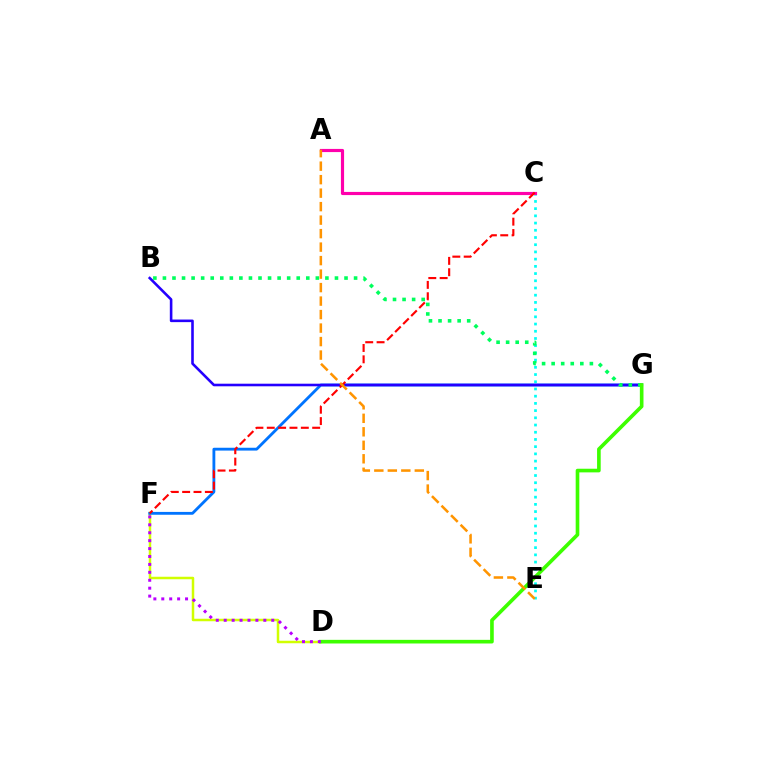{('D', 'F'): [{'color': '#d1ff00', 'line_style': 'solid', 'thickness': 1.8}, {'color': '#b900ff', 'line_style': 'dotted', 'thickness': 2.15}], ('C', 'E'): [{'color': '#00fff6', 'line_style': 'dotted', 'thickness': 1.96}], ('F', 'G'): [{'color': '#0074ff', 'line_style': 'solid', 'thickness': 2.04}], ('A', 'C'): [{'color': '#ff00ac', 'line_style': 'solid', 'thickness': 2.28}], ('B', 'G'): [{'color': '#2500ff', 'line_style': 'solid', 'thickness': 1.86}, {'color': '#00ff5c', 'line_style': 'dotted', 'thickness': 2.6}], ('D', 'G'): [{'color': '#3dff00', 'line_style': 'solid', 'thickness': 2.62}], ('C', 'F'): [{'color': '#ff0000', 'line_style': 'dashed', 'thickness': 1.54}], ('A', 'E'): [{'color': '#ff9400', 'line_style': 'dashed', 'thickness': 1.83}]}